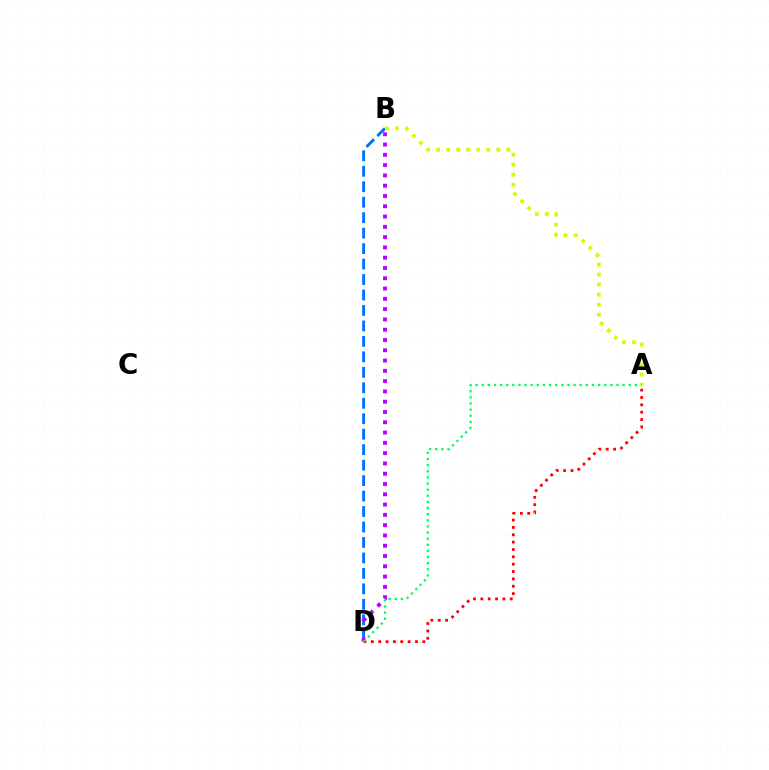{('A', 'D'): [{'color': '#ff0000', 'line_style': 'dotted', 'thickness': 2.0}, {'color': '#00ff5c', 'line_style': 'dotted', 'thickness': 1.66}], ('B', 'D'): [{'color': '#0074ff', 'line_style': 'dashed', 'thickness': 2.1}, {'color': '#b900ff', 'line_style': 'dotted', 'thickness': 2.79}], ('A', 'B'): [{'color': '#d1ff00', 'line_style': 'dotted', 'thickness': 2.72}]}